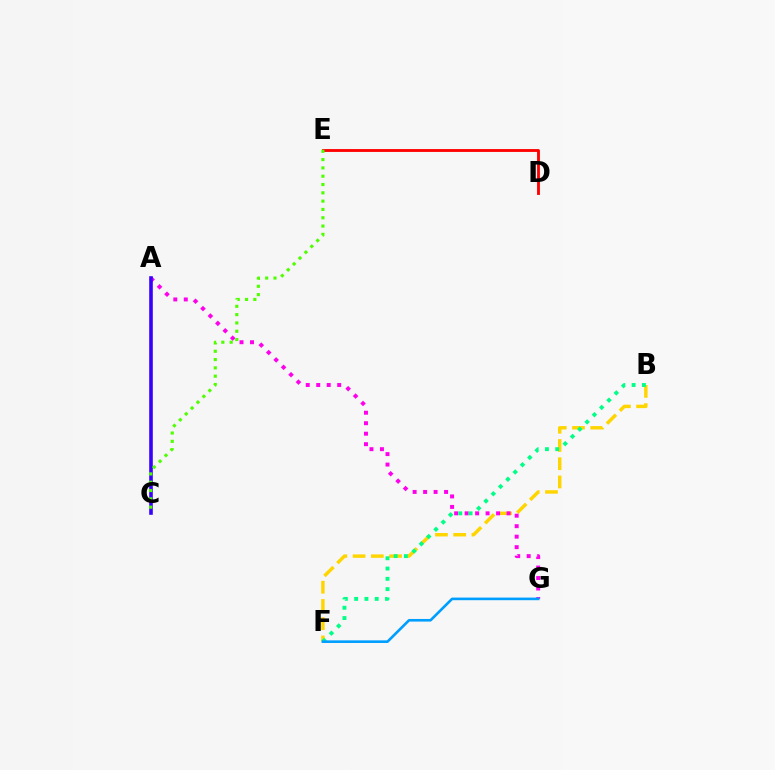{('D', 'E'): [{'color': '#ff0000', 'line_style': 'solid', 'thickness': 2.06}], ('B', 'F'): [{'color': '#ffd500', 'line_style': 'dashed', 'thickness': 2.48}, {'color': '#00ff86', 'line_style': 'dotted', 'thickness': 2.79}], ('A', 'G'): [{'color': '#ff00ed', 'line_style': 'dotted', 'thickness': 2.85}], ('A', 'C'): [{'color': '#3700ff', 'line_style': 'solid', 'thickness': 2.59}], ('C', 'E'): [{'color': '#4fff00', 'line_style': 'dotted', 'thickness': 2.26}], ('F', 'G'): [{'color': '#009eff', 'line_style': 'solid', 'thickness': 1.89}]}